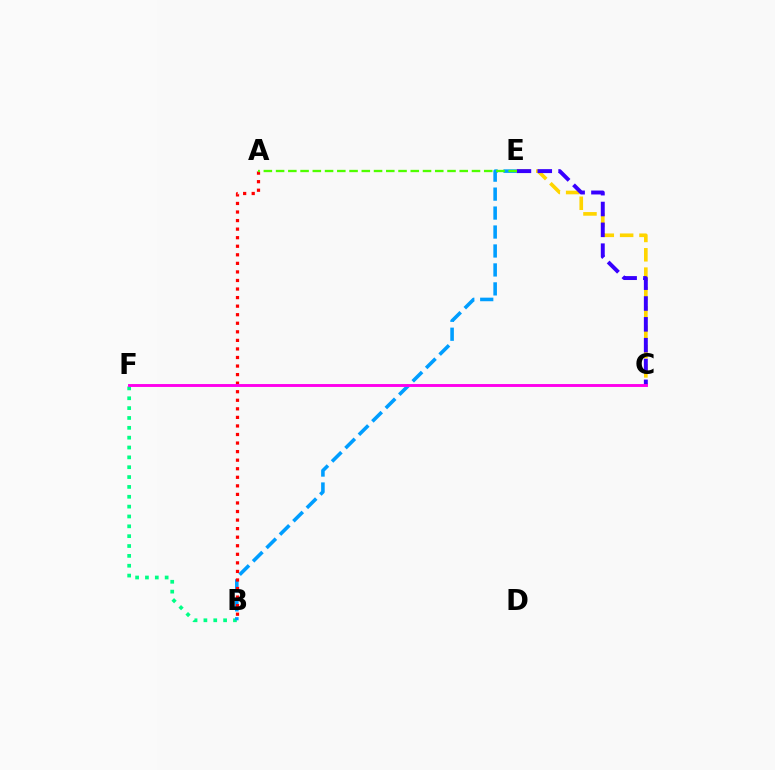{('B', 'F'): [{'color': '#00ff86', 'line_style': 'dotted', 'thickness': 2.68}], ('B', 'E'): [{'color': '#009eff', 'line_style': 'dashed', 'thickness': 2.58}], ('C', 'E'): [{'color': '#ffd500', 'line_style': 'dashed', 'thickness': 2.63}, {'color': '#3700ff', 'line_style': 'dashed', 'thickness': 2.83}], ('A', 'B'): [{'color': '#ff0000', 'line_style': 'dotted', 'thickness': 2.33}], ('A', 'E'): [{'color': '#4fff00', 'line_style': 'dashed', 'thickness': 1.66}], ('C', 'F'): [{'color': '#ff00ed', 'line_style': 'solid', 'thickness': 2.09}]}